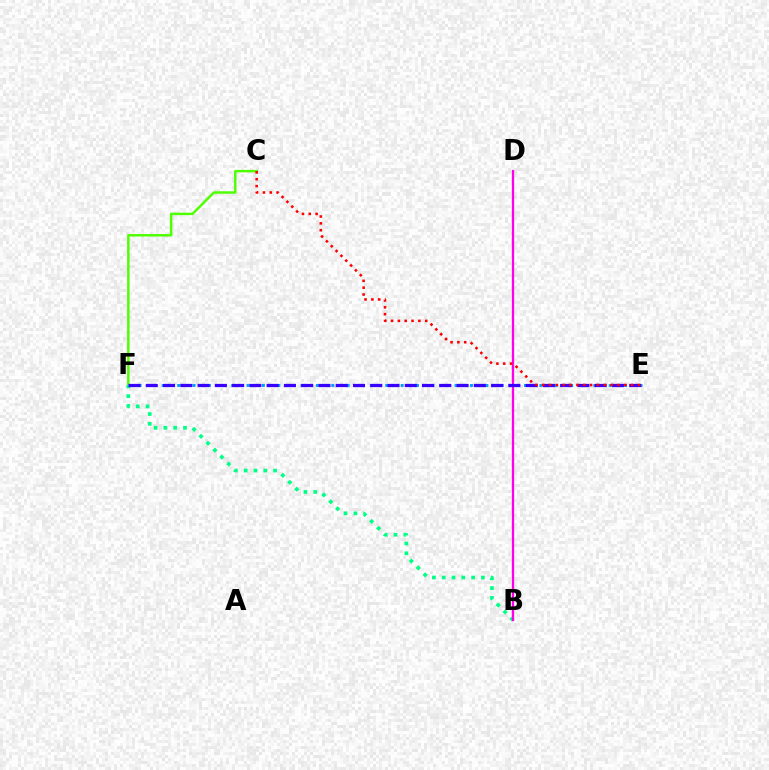{('C', 'F'): [{'color': '#4fff00', 'line_style': 'solid', 'thickness': 1.78}], ('E', 'F'): [{'color': '#009eff', 'line_style': 'dotted', 'thickness': 2.09}, {'color': '#3700ff', 'line_style': 'dashed', 'thickness': 2.35}], ('B', 'D'): [{'color': '#ffd500', 'line_style': 'dotted', 'thickness': 1.66}, {'color': '#ff00ed', 'line_style': 'solid', 'thickness': 1.63}], ('B', 'F'): [{'color': '#00ff86', 'line_style': 'dotted', 'thickness': 2.66}], ('C', 'E'): [{'color': '#ff0000', 'line_style': 'dotted', 'thickness': 1.86}]}